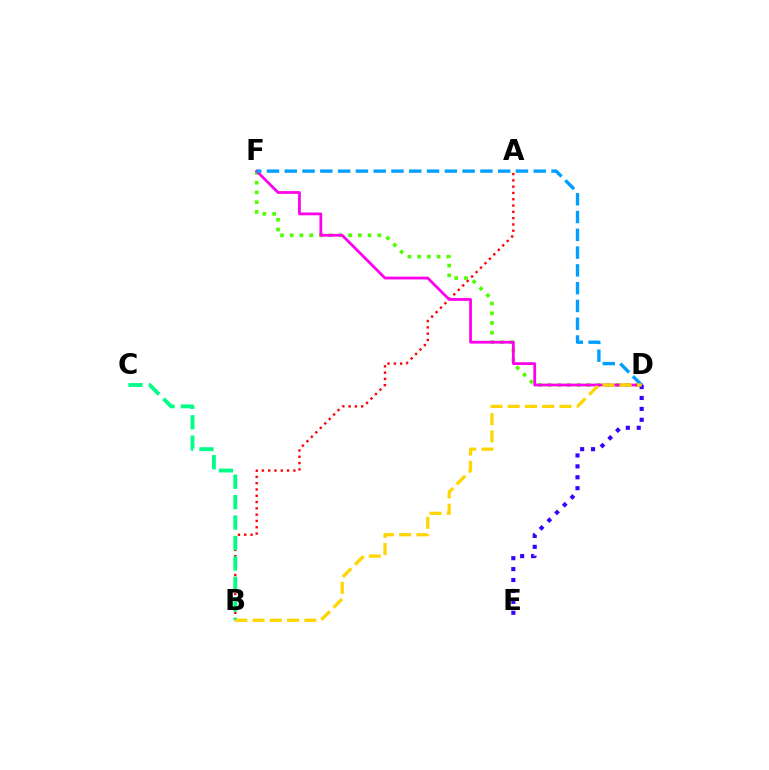{('D', 'F'): [{'color': '#4fff00', 'line_style': 'dotted', 'thickness': 2.65}, {'color': '#ff00ed', 'line_style': 'solid', 'thickness': 2.0}, {'color': '#009eff', 'line_style': 'dashed', 'thickness': 2.42}], ('A', 'B'): [{'color': '#ff0000', 'line_style': 'dotted', 'thickness': 1.71}], ('B', 'C'): [{'color': '#00ff86', 'line_style': 'dashed', 'thickness': 2.78}], ('D', 'E'): [{'color': '#3700ff', 'line_style': 'dotted', 'thickness': 2.96}], ('B', 'D'): [{'color': '#ffd500', 'line_style': 'dashed', 'thickness': 2.34}]}